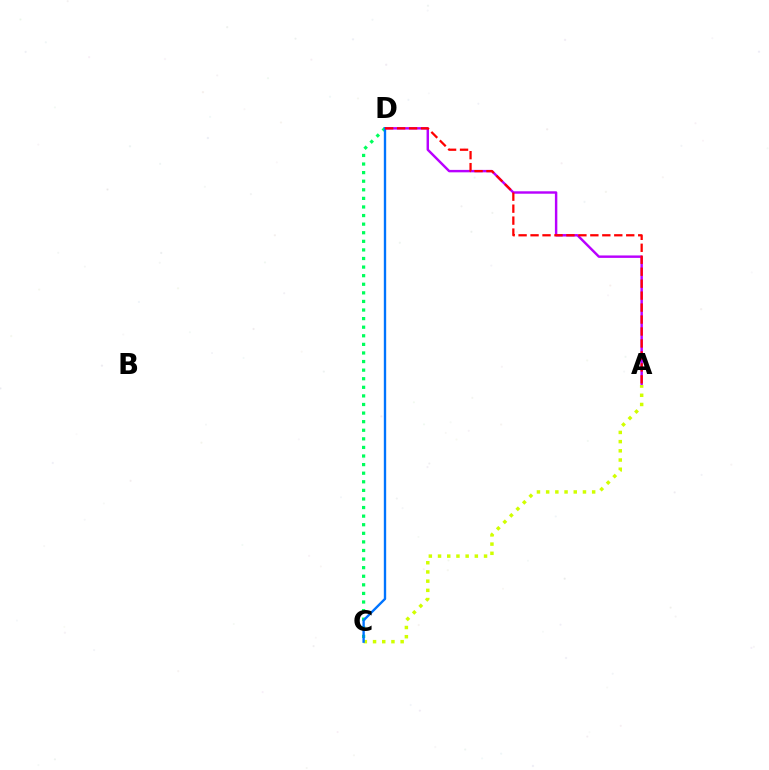{('A', 'D'): [{'color': '#b900ff', 'line_style': 'solid', 'thickness': 1.75}, {'color': '#ff0000', 'line_style': 'dashed', 'thickness': 1.62}], ('C', 'D'): [{'color': '#00ff5c', 'line_style': 'dotted', 'thickness': 2.33}, {'color': '#0074ff', 'line_style': 'solid', 'thickness': 1.7}], ('A', 'C'): [{'color': '#d1ff00', 'line_style': 'dotted', 'thickness': 2.5}]}